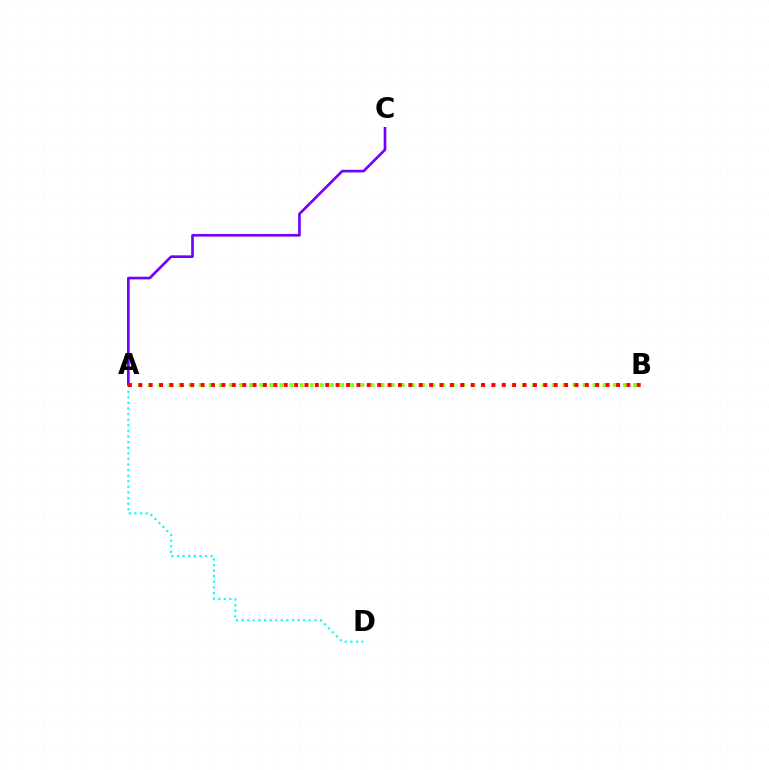{('A', 'C'): [{'color': '#7200ff', 'line_style': 'solid', 'thickness': 1.91}], ('A', 'D'): [{'color': '#00fff6', 'line_style': 'dotted', 'thickness': 1.52}], ('A', 'B'): [{'color': '#84ff00', 'line_style': 'dotted', 'thickness': 2.74}, {'color': '#ff0000', 'line_style': 'dotted', 'thickness': 2.82}]}